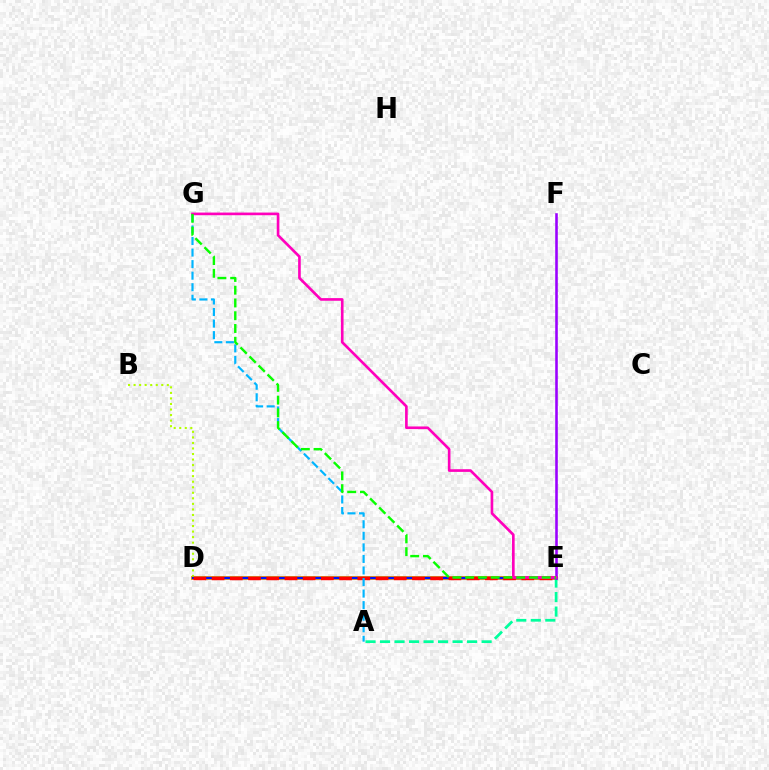{('D', 'E'): [{'color': '#ffa500', 'line_style': 'solid', 'thickness': 2.9}, {'color': '#0010ff', 'line_style': 'solid', 'thickness': 1.71}, {'color': '#ff0000', 'line_style': 'dashed', 'thickness': 2.47}], ('B', 'D'): [{'color': '#b3ff00', 'line_style': 'dotted', 'thickness': 1.51}], ('A', 'E'): [{'color': '#00ff9d', 'line_style': 'dashed', 'thickness': 1.97}], ('A', 'G'): [{'color': '#00b5ff', 'line_style': 'dashed', 'thickness': 1.57}], ('E', 'F'): [{'color': '#9b00ff', 'line_style': 'solid', 'thickness': 1.86}], ('E', 'G'): [{'color': '#ff00bd', 'line_style': 'solid', 'thickness': 1.91}, {'color': '#08ff00', 'line_style': 'dashed', 'thickness': 1.73}]}